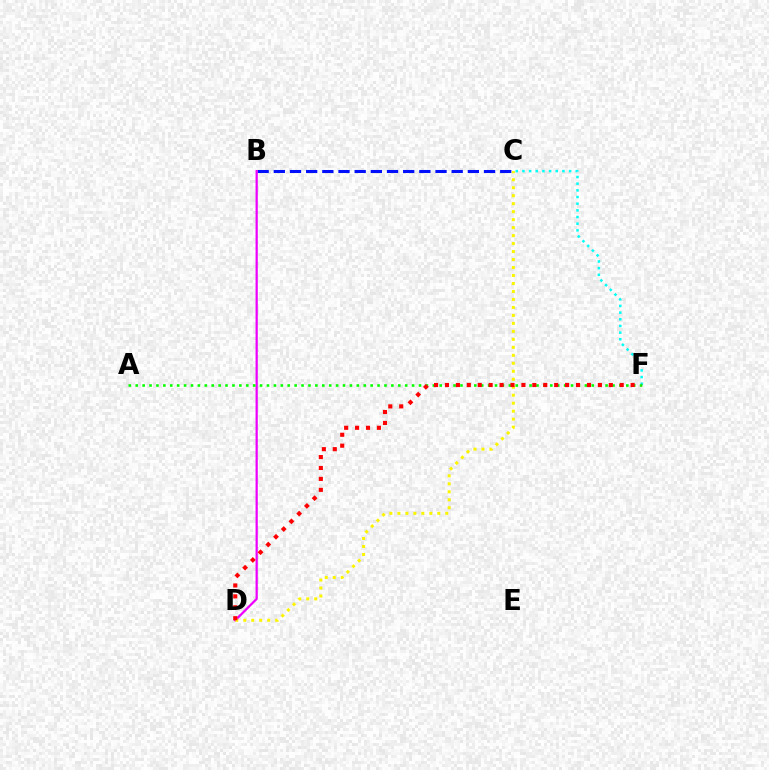{('C', 'F'): [{'color': '#00fff6', 'line_style': 'dotted', 'thickness': 1.81}], ('B', 'C'): [{'color': '#0010ff', 'line_style': 'dashed', 'thickness': 2.2}], ('B', 'D'): [{'color': '#ee00ff', 'line_style': 'solid', 'thickness': 1.61}], ('C', 'D'): [{'color': '#fcf500', 'line_style': 'dotted', 'thickness': 2.17}], ('A', 'F'): [{'color': '#08ff00', 'line_style': 'dotted', 'thickness': 1.88}], ('D', 'F'): [{'color': '#ff0000', 'line_style': 'dotted', 'thickness': 2.97}]}